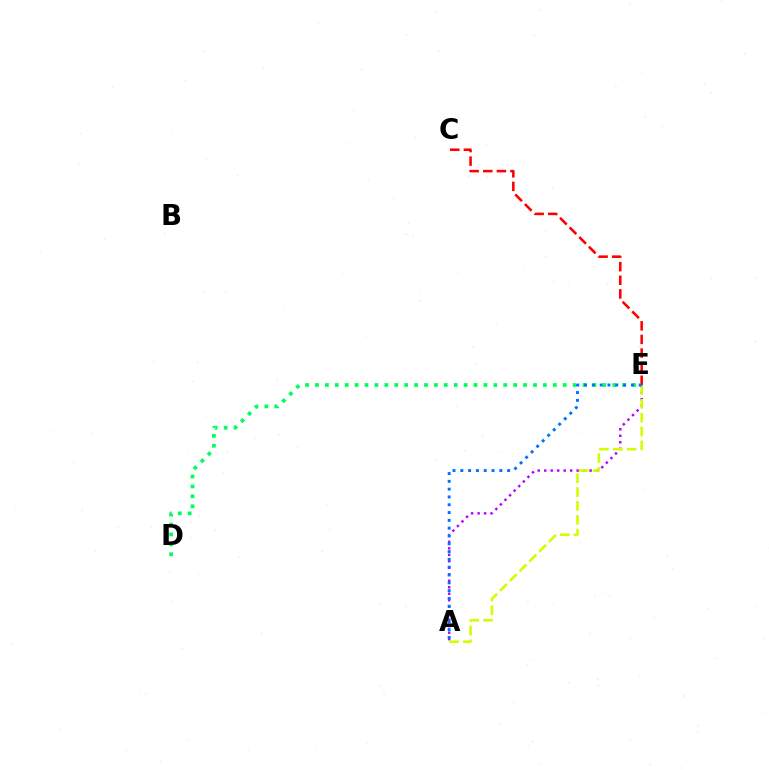{('A', 'E'): [{'color': '#b900ff', 'line_style': 'dotted', 'thickness': 1.76}, {'color': '#d1ff00', 'line_style': 'dashed', 'thickness': 1.88}, {'color': '#0074ff', 'line_style': 'dotted', 'thickness': 2.12}], ('C', 'E'): [{'color': '#ff0000', 'line_style': 'dashed', 'thickness': 1.85}], ('D', 'E'): [{'color': '#00ff5c', 'line_style': 'dotted', 'thickness': 2.69}]}